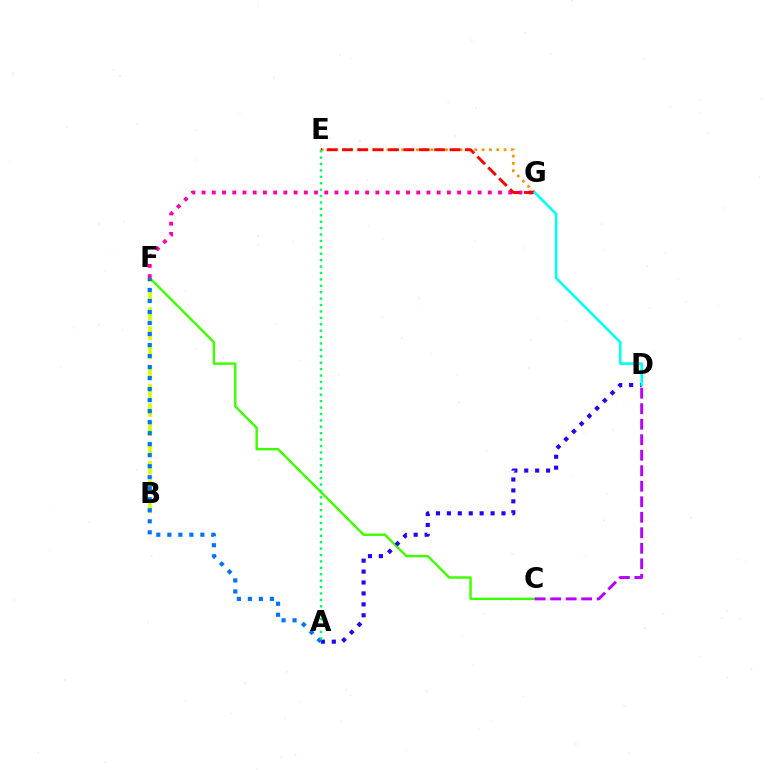{('C', 'F'): [{'color': '#3dff00', 'line_style': 'solid', 'thickness': 1.74}], ('F', 'G'): [{'color': '#ff00ac', 'line_style': 'dotted', 'thickness': 2.78}], ('B', 'F'): [{'color': '#d1ff00', 'line_style': 'dashed', 'thickness': 2.61}], ('E', 'G'): [{'color': '#ff9400', 'line_style': 'dotted', 'thickness': 1.99}, {'color': '#ff0000', 'line_style': 'dashed', 'thickness': 2.09}], ('A', 'D'): [{'color': '#2500ff', 'line_style': 'dotted', 'thickness': 2.97}], ('A', 'F'): [{'color': '#0074ff', 'line_style': 'dotted', 'thickness': 2.99}], ('C', 'D'): [{'color': '#b900ff', 'line_style': 'dashed', 'thickness': 2.11}], ('D', 'G'): [{'color': '#00fff6', 'line_style': 'solid', 'thickness': 1.87}], ('A', 'E'): [{'color': '#00ff5c', 'line_style': 'dotted', 'thickness': 1.74}]}